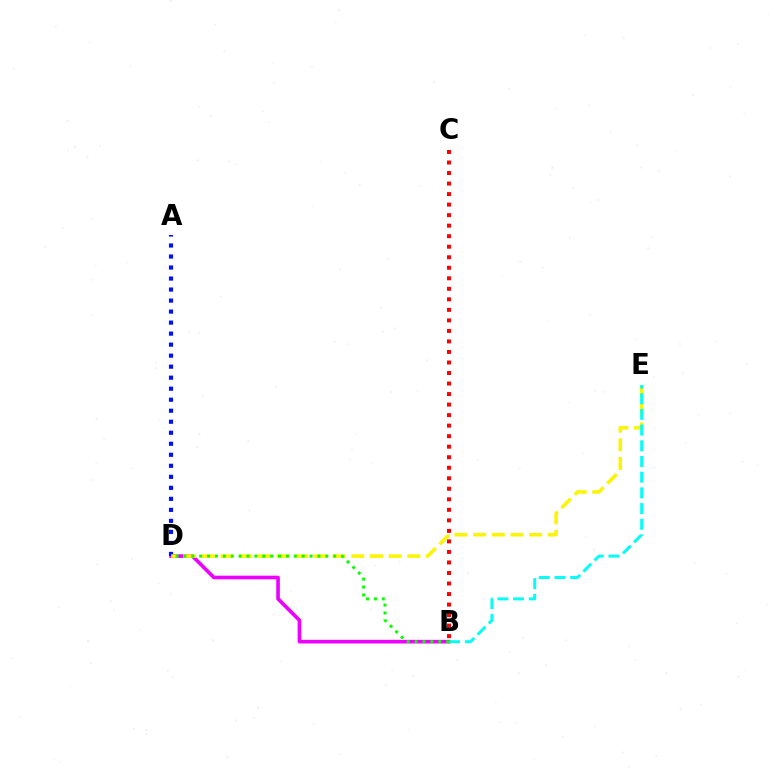{('B', 'D'): [{'color': '#ee00ff', 'line_style': 'solid', 'thickness': 2.62}, {'color': '#08ff00', 'line_style': 'dotted', 'thickness': 2.14}], ('B', 'C'): [{'color': '#ff0000', 'line_style': 'dotted', 'thickness': 2.86}], ('A', 'D'): [{'color': '#0010ff', 'line_style': 'dotted', 'thickness': 2.99}], ('D', 'E'): [{'color': '#fcf500', 'line_style': 'dashed', 'thickness': 2.54}], ('B', 'E'): [{'color': '#00fff6', 'line_style': 'dashed', 'thickness': 2.13}]}